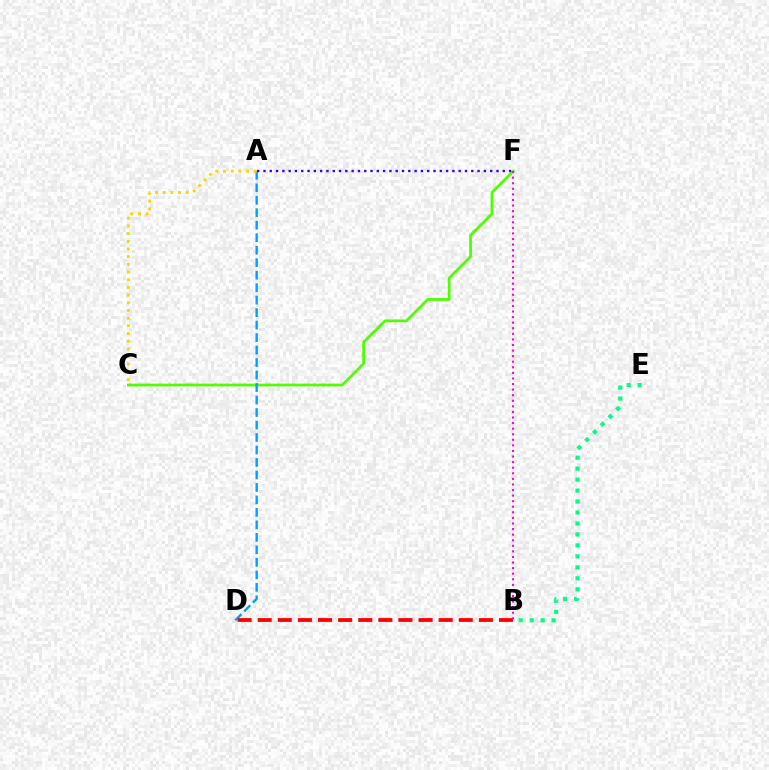{('B', 'E'): [{'color': '#00ff86', 'line_style': 'dotted', 'thickness': 2.98}], ('C', 'F'): [{'color': '#4fff00', 'line_style': 'solid', 'thickness': 1.97}], ('A', 'D'): [{'color': '#009eff', 'line_style': 'dashed', 'thickness': 1.7}], ('B', 'D'): [{'color': '#ff0000', 'line_style': 'dashed', 'thickness': 2.73}], ('A', 'C'): [{'color': '#ffd500', 'line_style': 'dotted', 'thickness': 2.09}], ('B', 'F'): [{'color': '#ff00ed', 'line_style': 'dotted', 'thickness': 1.52}], ('A', 'F'): [{'color': '#3700ff', 'line_style': 'dotted', 'thickness': 1.71}]}